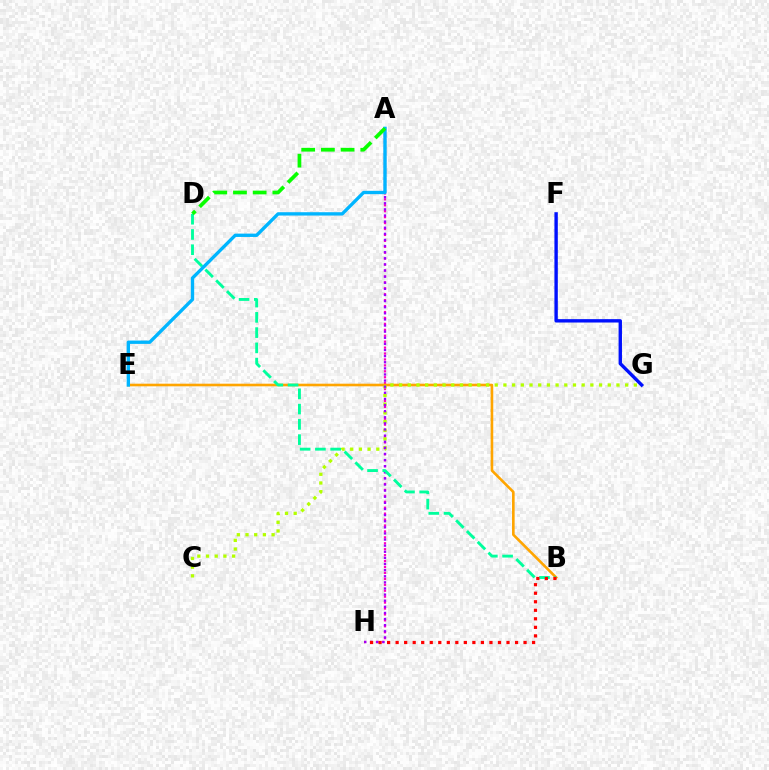{('A', 'H'): [{'color': '#ff00bd', 'line_style': 'dotted', 'thickness': 1.61}, {'color': '#9b00ff', 'line_style': 'dotted', 'thickness': 1.66}], ('F', 'G'): [{'color': '#0010ff', 'line_style': 'solid', 'thickness': 2.43}], ('B', 'E'): [{'color': '#ffa500', 'line_style': 'solid', 'thickness': 1.89}], ('C', 'G'): [{'color': '#b3ff00', 'line_style': 'dotted', 'thickness': 2.36}], ('B', 'D'): [{'color': '#00ff9d', 'line_style': 'dashed', 'thickness': 2.07}], ('B', 'H'): [{'color': '#ff0000', 'line_style': 'dotted', 'thickness': 2.32}], ('A', 'E'): [{'color': '#00b5ff', 'line_style': 'solid', 'thickness': 2.4}], ('A', 'D'): [{'color': '#08ff00', 'line_style': 'dashed', 'thickness': 2.68}]}